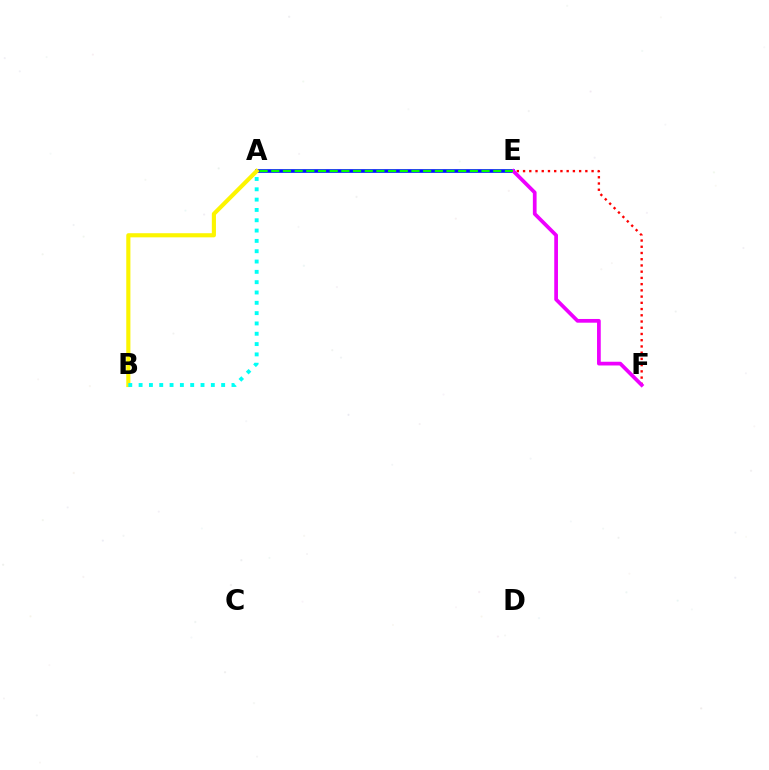{('E', 'F'): [{'color': '#ff0000', 'line_style': 'dotted', 'thickness': 1.69}, {'color': '#ee00ff', 'line_style': 'solid', 'thickness': 2.68}], ('A', 'E'): [{'color': '#0010ff', 'line_style': 'solid', 'thickness': 2.62}, {'color': '#08ff00', 'line_style': 'dashed', 'thickness': 1.59}], ('A', 'B'): [{'color': '#fcf500', 'line_style': 'solid', 'thickness': 2.97}, {'color': '#00fff6', 'line_style': 'dotted', 'thickness': 2.8}]}